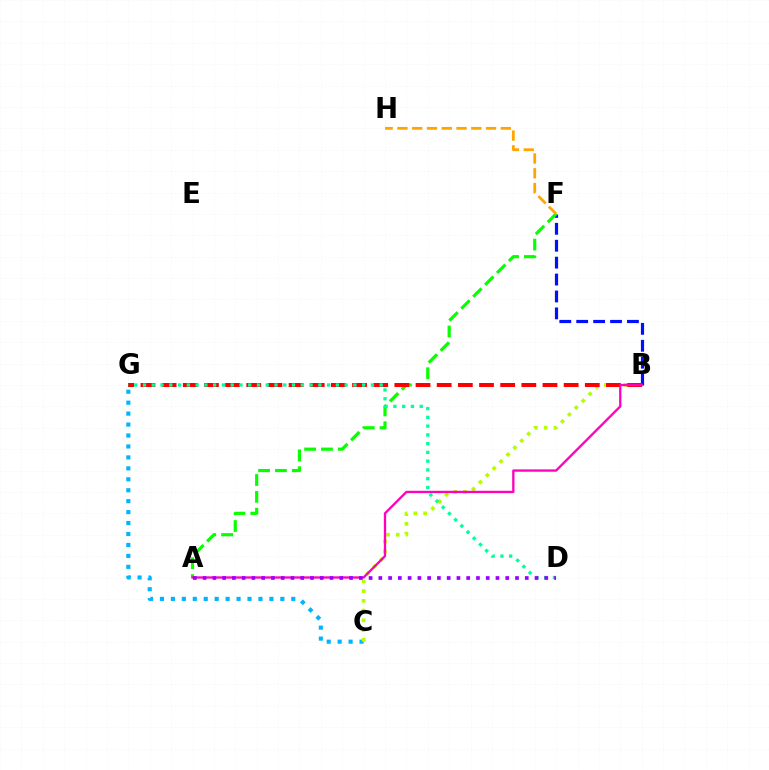{('B', 'F'): [{'color': '#0010ff', 'line_style': 'dashed', 'thickness': 2.3}], ('A', 'F'): [{'color': '#08ff00', 'line_style': 'dashed', 'thickness': 2.29}], ('C', 'G'): [{'color': '#00b5ff', 'line_style': 'dotted', 'thickness': 2.97}], ('F', 'H'): [{'color': '#ffa500', 'line_style': 'dashed', 'thickness': 2.01}], ('B', 'C'): [{'color': '#b3ff00', 'line_style': 'dotted', 'thickness': 2.65}], ('B', 'G'): [{'color': '#ff0000', 'line_style': 'dashed', 'thickness': 2.87}], ('D', 'G'): [{'color': '#00ff9d', 'line_style': 'dotted', 'thickness': 2.38}], ('A', 'B'): [{'color': '#ff00bd', 'line_style': 'solid', 'thickness': 1.67}], ('A', 'D'): [{'color': '#9b00ff', 'line_style': 'dotted', 'thickness': 2.65}]}